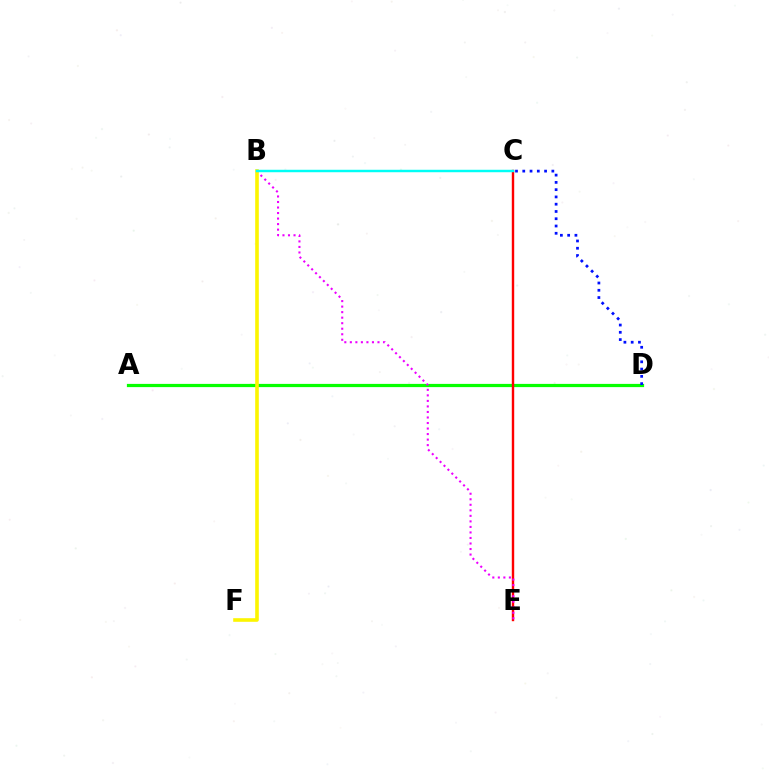{('A', 'D'): [{'color': '#08ff00', 'line_style': 'solid', 'thickness': 2.32}], ('C', 'E'): [{'color': '#ff0000', 'line_style': 'solid', 'thickness': 1.73}], ('B', 'E'): [{'color': '#ee00ff', 'line_style': 'dotted', 'thickness': 1.5}], ('B', 'F'): [{'color': '#fcf500', 'line_style': 'solid', 'thickness': 2.59}], ('C', 'D'): [{'color': '#0010ff', 'line_style': 'dotted', 'thickness': 1.98}], ('B', 'C'): [{'color': '#00fff6', 'line_style': 'solid', 'thickness': 1.77}]}